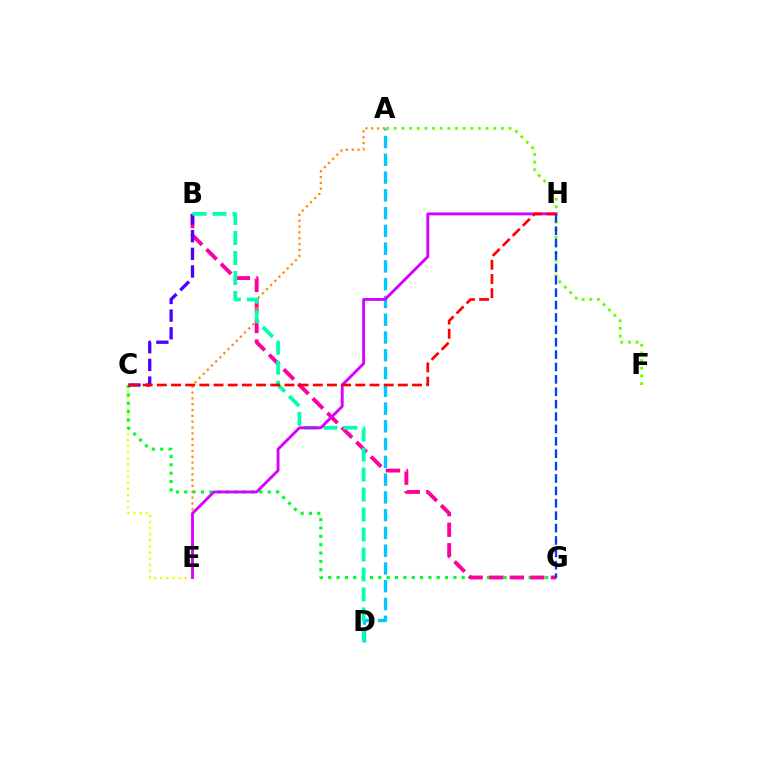{('C', 'E'): [{'color': '#eeff00', 'line_style': 'dotted', 'thickness': 1.66}], ('C', 'G'): [{'color': '#00ff27', 'line_style': 'dotted', 'thickness': 2.27}], ('B', 'G'): [{'color': '#ff00a0', 'line_style': 'dashed', 'thickness': 2.79}], ('B', 'C'): [{'color': '#4f00ff', 'line_style': 'dashed', 'thickness': 2.4}], ('A', 'D'): [{'color': '#00c7ff', 'line_style': 'dashed', 'thickness': 2.41}], ('A', 'E'): [{'color': '#ff8800', 'line_style': 'dotted', 'thickness': 1.59}], ('A', 'F'): [{'color': '#66ff00', 'line_style': 'dotted', 'thickness': 2.08}], ('B', 'D'): [{'color': '#00ffaf', 'line_style': 'dashed', 'thickness': 2.72}], ('E', 'H'): [{'color': '#d600ff', 'line_style': 'solid', 'thickness': 2.05}], ('G', 'H'): [{'color': '#003fff', 'line_style': 'dashed', 'thickness': 1.68}], ('C', 'H'): [{'color': '#ff0000', 'line_style': 'dashed', 'thickness': 1.93}]}